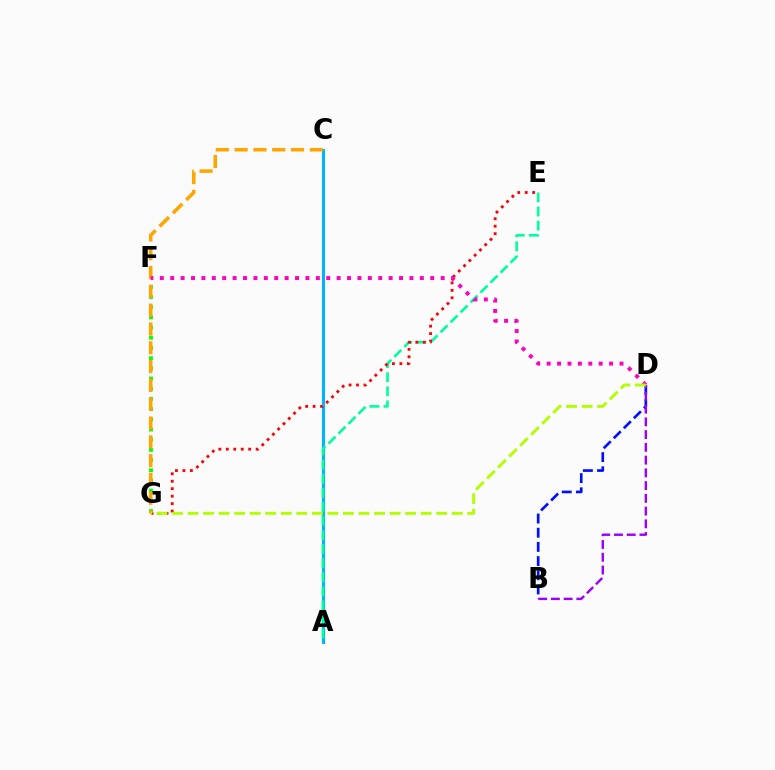{('B', 'D'): [{'color': '#0010ff', 'line_style': 'dashed', 'thickness': 1.93}, {'color': '#9b00ff', 'line_style': 'dashed', 'thickness': 1.73}], ('A', 'C'): [{'color': '#00b5ff', 'line_style': 'solid', 'thickness': 2.21}], ('A', 'E'): [{'color': '#00ff9d', 'line_style': 'dashed', 'thickness': 1.91}], ('E', 'G'): [{'color': '#ff0000', 'line_style': 'dotted', 'thickness': 2.03}], ('F', 'G'): [{'color': '#08ff00', 'line_style': 'dotted', 'thickness': 2.77}], ('C', 'G'): [{'color': '#ffa500', 'line_style': 'dashed', 'thickness': 2.56}], ('D', 'F'): [{'color': '#ff00bd', 'line_style': 'dotted', 'thickness': 2.83}], ('D', 'G'): [{'color': '#b3ff00', 'line_style': 'dashed', 'thickness': 2.11}]}